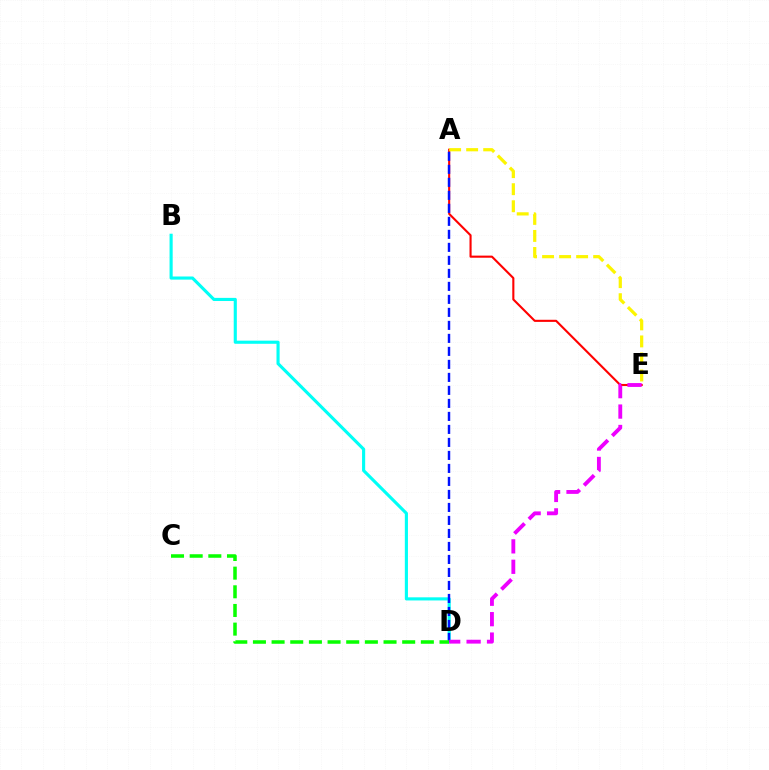{('A', 'E'): [{'color': '#ff0000', 'line_style': 'solid', 'thickness': 1.52}, {'color': '#fcf500', 'line_style': 'dashed', 'thickness': 2.31}], ('B', 'D'): [{'color': '#00fff6', 'line_style': 'solid', 'thickness': 2.25}], ('A', 'D'): [{'color': '#0010ff', 'line_style': 'dashed', 'thickness': 1.77}], ('C', 'D'): [{'color': '#08ff00', 'line_style': 'dashed', 'thickness': 2.53}], ('D', 'E'): [{'color': '#ee00ff', 'line_style': 'dashed', 'thickness': 2.77}]}